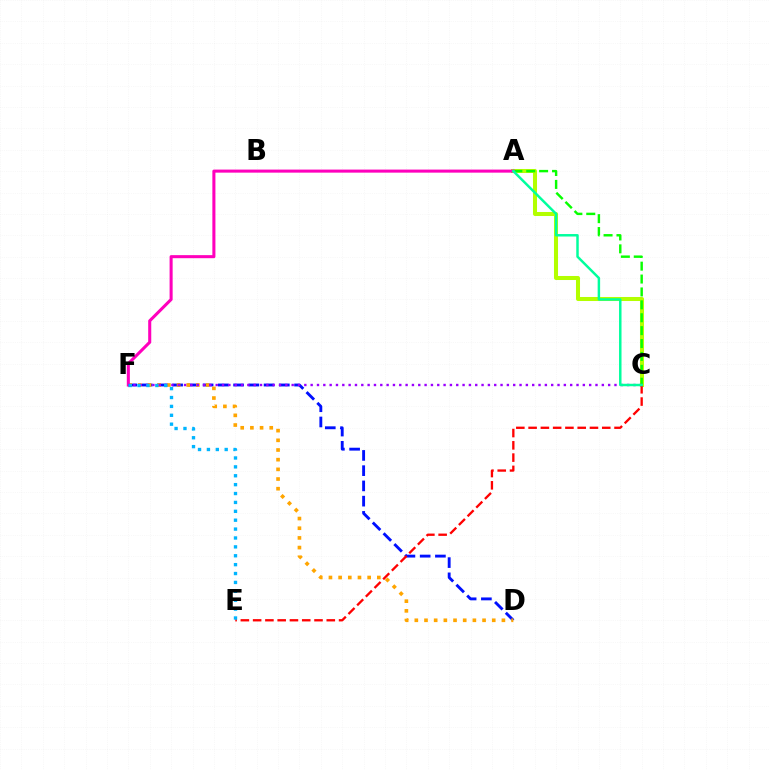{('D', 'F'): [{'color': '#0010ff', 'line_style': 'dashed', 'thickness': 2.07}, {'color': '#ffa500', 'line_style': 'dotted', 'thickness': 2.63}], ('A', 'C'): [{'color': '#b3ff00', 'line_style': 'solid', 'thickness': 2.9}, {'color': '#08ff00', 'line_style': 'dashed', 'thickness': 1.75}, {'color': '#00ff9d', 'line_style': 'solid', 'thickness': 1.78}], ('C', 'E'): [{'color': '#ff0000', 'line_style': 'dashed', 'thickness': 1.67}], ('A', 'F'): [{'color': '#ff00bd', 'line_style': 'solid', 'thickness': 2.2}], ('C', 'F'): [{'color': '#9b00ff', 'line_style': 'dotted', 'thickness': 1.72}], ('E', 'F'): [{'color': '#00b5ff', 'line_style': 'dotted', 'thickness': 2.42}]}